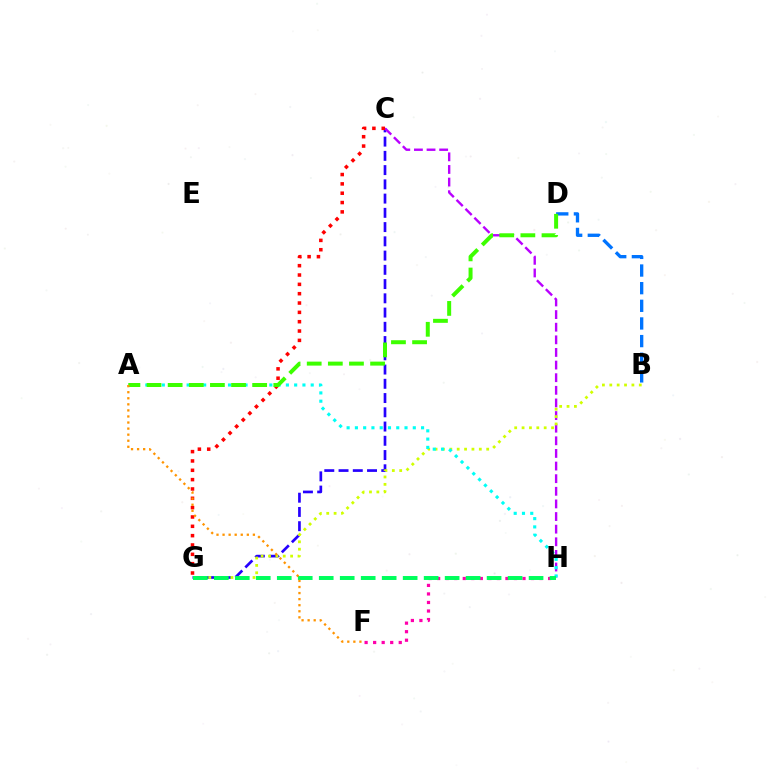{('C', 'G'): [{'color': '#2500ff', 'line_style': 'dashed', 'thickness': 1.94}, {'color': '#ff0000', 'line_style': 'dotted', 'thickness': 2.54}], ('B', 'D'): [{'color': '#0074ff', 'line_style': 'dashed', 'thickness': 2.4}], ('C', 'H'): [{'color': '#b900ff', 'line_style': 'dashed', 'thickness': 1.71}], ('B', 'G'): [{'color': '#d1ff00', 'line_style': 'dotted', 'thickness': 2.0}], ('A', 'H'): [{'color': '#00fff6', 'line_style': 'dotted', 'thickness': 2.25}], ('F', 'H'): [{'color': '#ff00ac', 'line_style': 'dotted', 'thickness': 2.32}], ('A', 'D'): [{'color': '#3dff00', 'line_style': 'dashed', 'thickness': 2.87}], ('G', 'H'): [{'color': '#00ff5c', 'line_style': 'dashed', 'thickness': 2.85}], ('A', 'F'): [{'color': '#ff9400', 'line_style': 'dotted', 'thickness': 1.65}]}